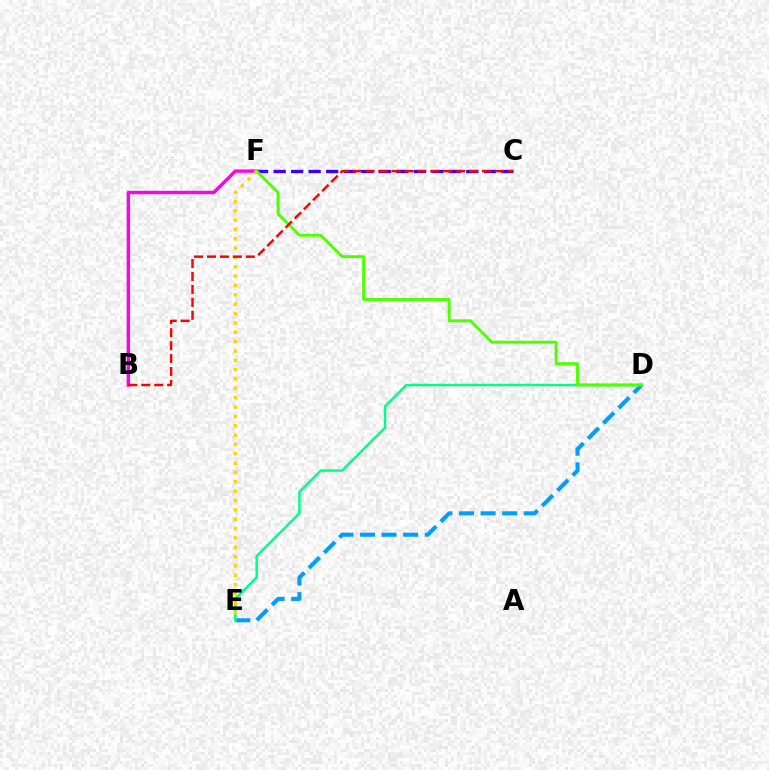{('D', 'E'): [{'color': '#009eff', 'line_style': 'dashed', 'thickness': 2.93}, {'color': '#00ff86', 'line_style': 'solid', 'thickness': 1.79}], ('C', 'F'): [{'color': '#3700ff', 'line_style': 'dashed', 'thickness': 2.38}], ('B', 'F'): [{'color': '#ff00ed', 'line_style': 'solid', 'thickness': 2.44}], ('D', 'F'): [{'color': '#4fff00', 'line_style': 'solid', 'thickness': 2.08}], ('E', 'F'): [{'color': '#ffd500', 'line_style': 'dotted', 'thickness': 2.54}], ('B', 'C'): [{'color': '#ff0000', 'line_style': 'dashed', 'thickness': 1.76}]}